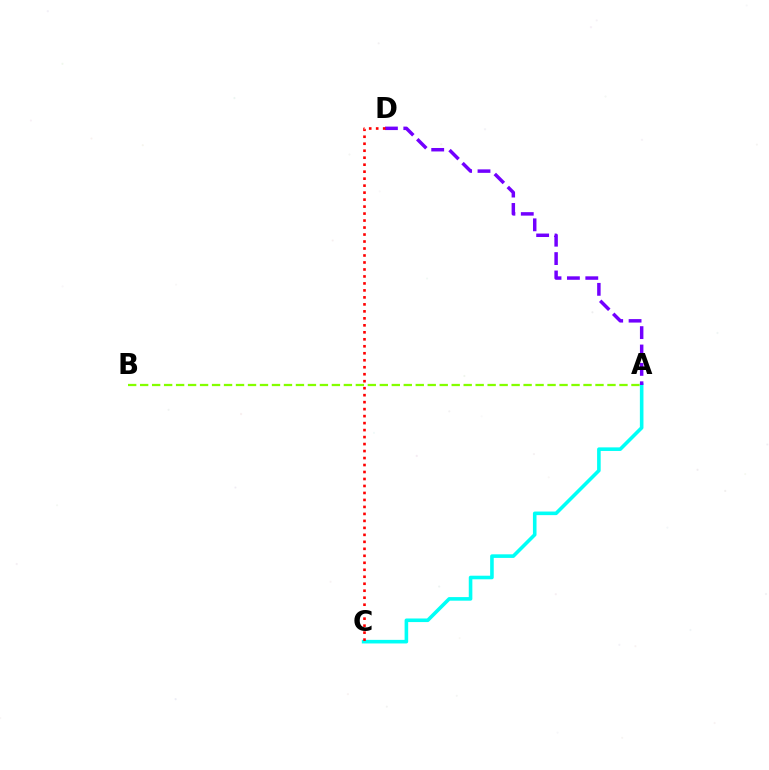{('A', 'B'): [{'color': '#84ff00', 'line_style': 'dashed', 'thickness': 1.63}], ('A', 'C'): [{'color': '#00fff6', 'line_style': 'solid', 'thickness': 2.59}], ('A', 'D'): [{'color': '#7200ff', 'line_style': 'dashed', 'thickness': 2.5}], ('C', 'D'): [{'color': '#ff0000', 'line_style': 'dotted', 'thickness': 1.9}]}